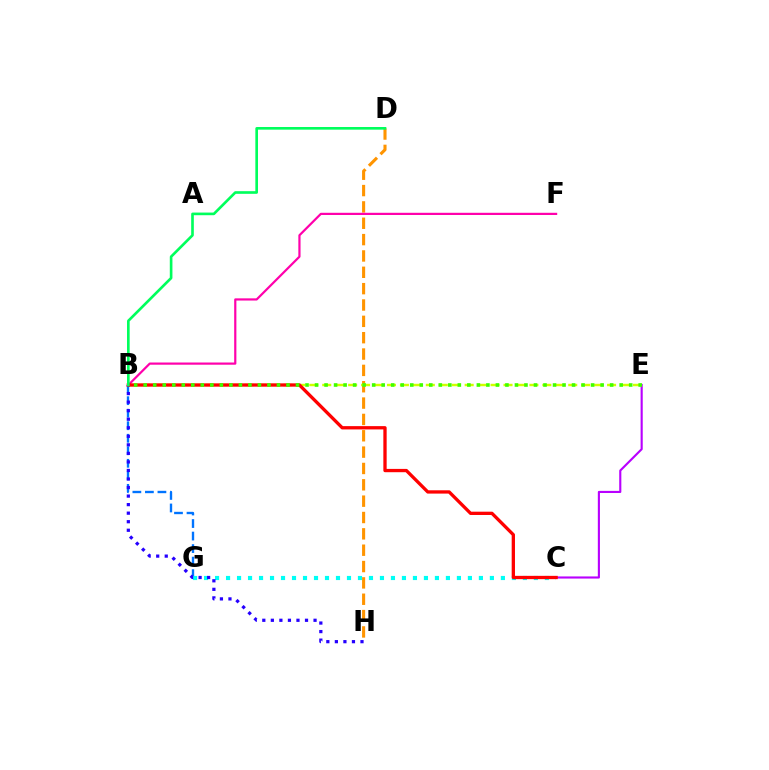{('C', 'E'): [{'color': '#b900ff', 'line_style': 'solid', 'thickness': 1.53}], ('D', 'H'): [{'color': '#ff9400', 'line_style': 'dashed', 'thickness': 2.22}], ('B', 'E'): [{'color': '#d1ff00', 'line_style': 'dashed', 'thickness': 1.76}, {'color': '#3dff00', 'line_style': 'dotted', 'thickness': 2.59}], ('B', 'G'): [{'color': '#0074ff', 'line_style': 'dashed', 'thickness': 1.7}], ('C', 'G'): [{'color': '#00fff6', 'line_style': 'dotted', 'thickness': 2.99}], ('B', 'H'): [{'color': '#2500ff', 'line_style': 'dotted', 'thickness': 2.32}], ('B', 'F'): [{'color': '#ff00ac', 'line_style': 'solid', 'thickness': 1.59}], ('B', 'C'): [{'color': '#ff0000', 'line_style': 'solid', 'thickness': 2.38}], ('B', 'D'): [{'color': '#00ff5c', 'line_style': 'solid', 'thickness': 1.91}]}